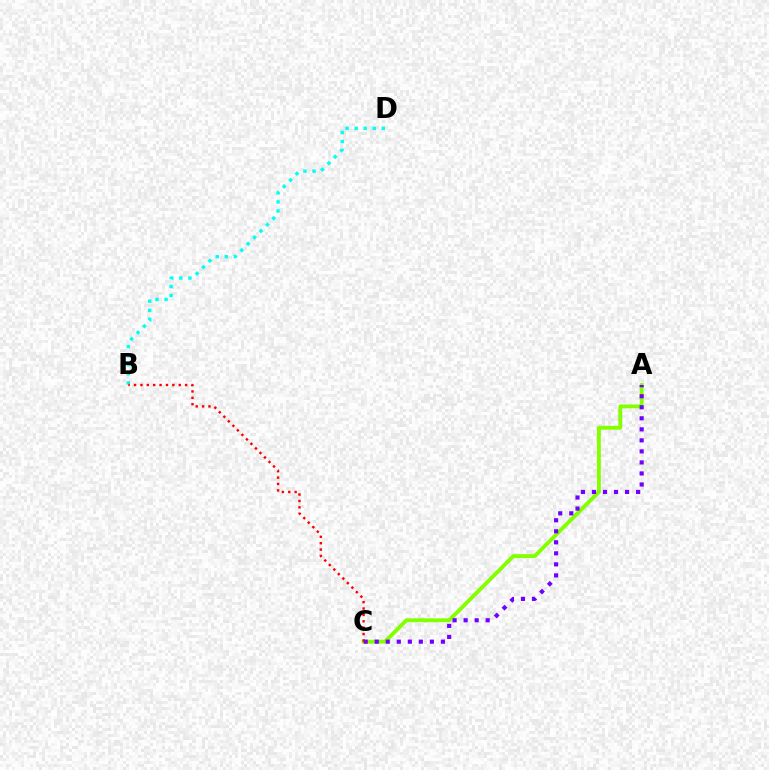{('B', 'D'): [{'color': '#00fff6', 'line_style': 'dotted', 'thickness': 2.46}], ('A', 'C'): [{'color': '#84ff00', 'line_style': 'solid', 'thickness': 2.79}, {'color': '#7200ff', 'line_style': 'dotted', 'thickness': 3.0}], ('B', 'C'): [{'color': '#ff0000', 'line_style': 'dotted', 'thickness': 1.74}]}